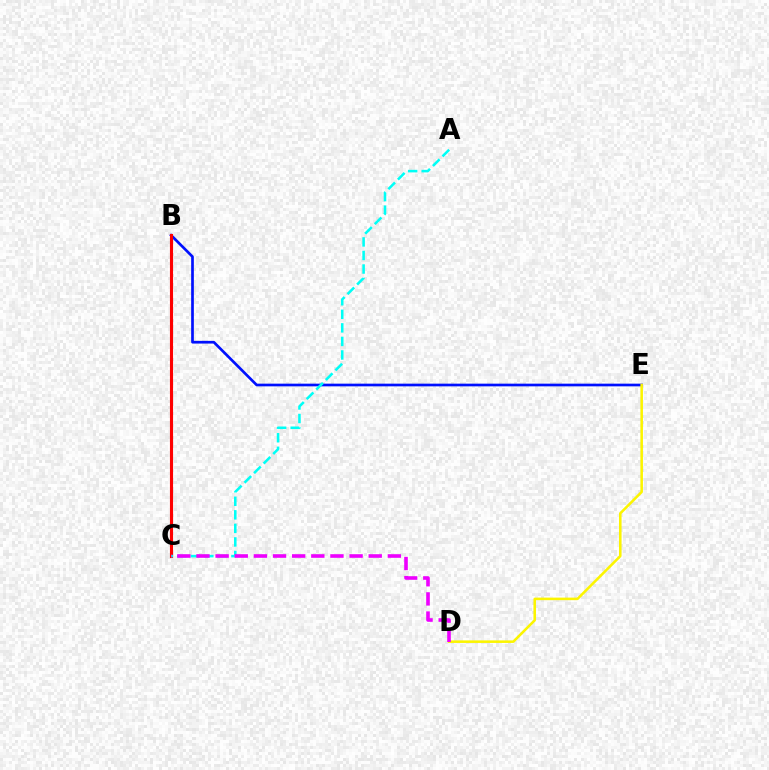{('B', 'C'): [{'color': '#08ff00', 'line_style': 'solid', 'thickness': 1.88}, {'color': '#ff0000', 'line_style': 'solid', 'thickness': 2.24}], ('B', 'E'): [{'color': '#0010ff', 'line_style': 'solid', 'thickness': 1.94}], ('A', 'C'): [{'color': '#00fff6', 'line_style': 'dashed', 'thickness': 1.84}], ('D', 'E'): [{'color': '#fcf500', 'line_style': 'solid', 'thickness': 1.84}], ('C', 'D'): [{'color': '#ee00ff', 'line_style': 'dashed', 'thickness': 2.6}]}